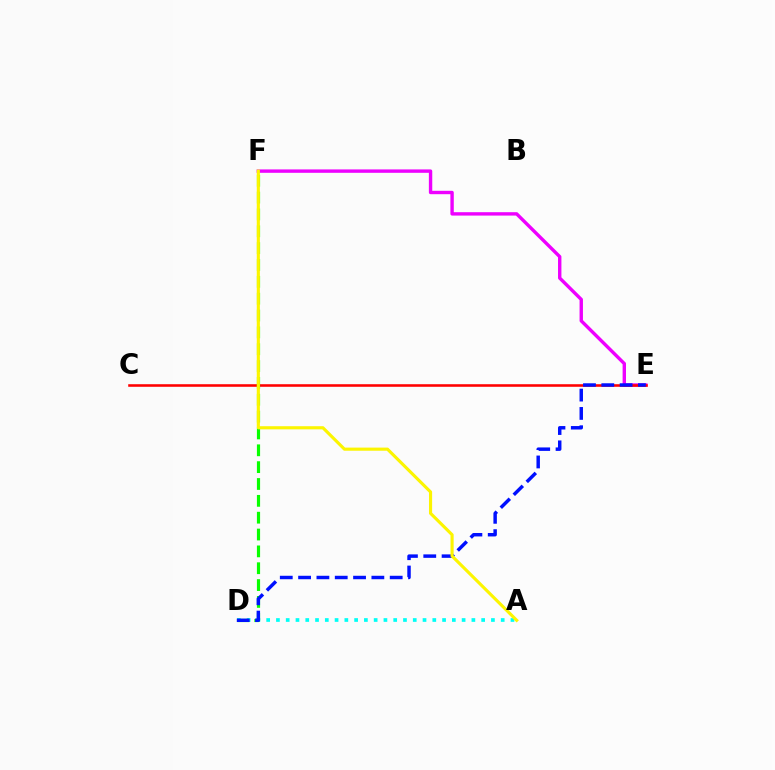{('A', 'D'): [{'color': '#00fff6', 'line_style': 'dotted', 'thickness': 2.66}], ('E', 'F'): [{'color': '#ee00ff', 'line_style': 'solid', 'thickness': 2.44}], ('C', 'E'): [{'color': '#ff0000', 'line_style': 'solid', 'thickness': 1.85}], ('D', 'F'): [{'color': '#08ff00', 'line_style': 'dashed', 'thickness': 2.29}], ('D', 'E'): [{'color': '#0010ff', 'line_style': 'dashed', 'thickness': 2.49}], ('A', 'F'): [{'color': '#fcf500', 'line_style': 'solid', 'thickness': 2.25}]}